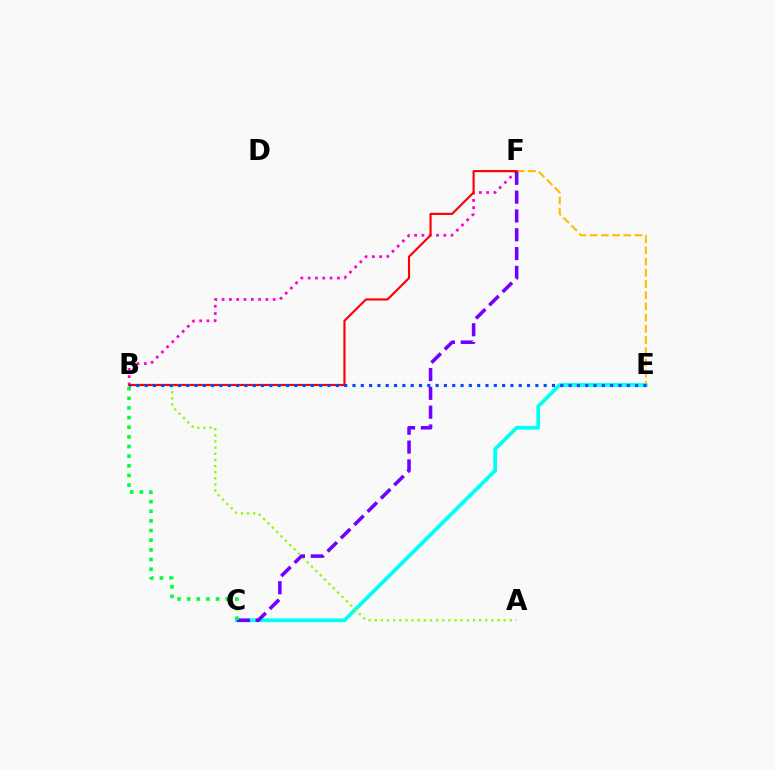{('C', 'E'): [{'color': '#00fff6', 'line_style': 'solid', 'thickness': 2.71}], ('E', 'F'): [{'color': '#ffbd00', 'line_style': 'dashed', 'thickness': 1.52}], ('B', 'F'): [{'color': '#ff00cf', 'line_style': 'dotted', 'thickness': 1.98}, {'color': '#ff0000', 'line_style': 'solid', 'thickness': 1.54}], ('A', 'B'): [{'color': '#84ff00', 'line_style': 'dotted', 'thickness': 1.67}], ('C', 'F'): [{'color': '#7200ff', 'line_style': 'dashed', 'thickness': 2.56}], ('B', 'C'): [{'color': '#00ff39', 'line_style': 'dotted', 'thickness': 2.62}], ('B', 'E'): [{'color': '#004bff', 'line_style': 'dotted', 'thickness': 2.26}]}